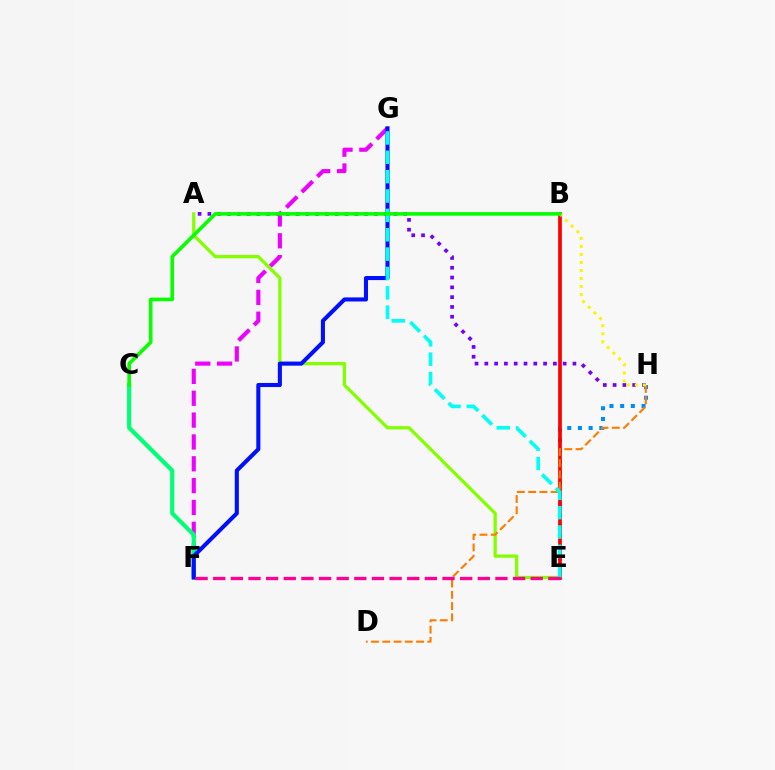{('F', 'G'): [{'color': '#ee00ff', 'line_style': 'dashed', 'thickness': 2.97}, {'color': '#0010ff', 'line_style': 'solid', 'thickness': 2.93}], ('A', 'E'): [{'color': '#84ff00', 'line_style': 'solid', 'thickness': 2.35}], ('E', 'H'): [{'color': '#008cff', 'line_style': 'dotted', 'thickness': 2.91}], ('C', 'F'): [{'color': '#00ff74', 'line_style': 'solid', 'thickness': 3.0}], ('B', 'E'): [{'color': '#ff0000', 'line_style': 'solid', 'thickness': 2.67}], ('A', 'H'): [{'color': '#7200ff', 'line_style': 'dotted', 'thickness': 2.66}], ('D', 'H'): [{'color': '#ff7c00', 'line_style': 'dashed', 'thickness': 1.53}], ('B', 'H'): [{'color': '#fcf500', 'line_style': 'dotted', 'thickness': 2.18}], ('E', 'G'): [{'color': '#00fff6', 'line_style': 'dashed', 'thickness': 2.63}], ('B', 'C'): [{'color': '#08ff00', 'line_style': 'solid', 'thickness': 2.61}], ('E', 'F'): [{'color': '#ff0094', 'line_style': 'dashed', 'thickness': 2.4}]}